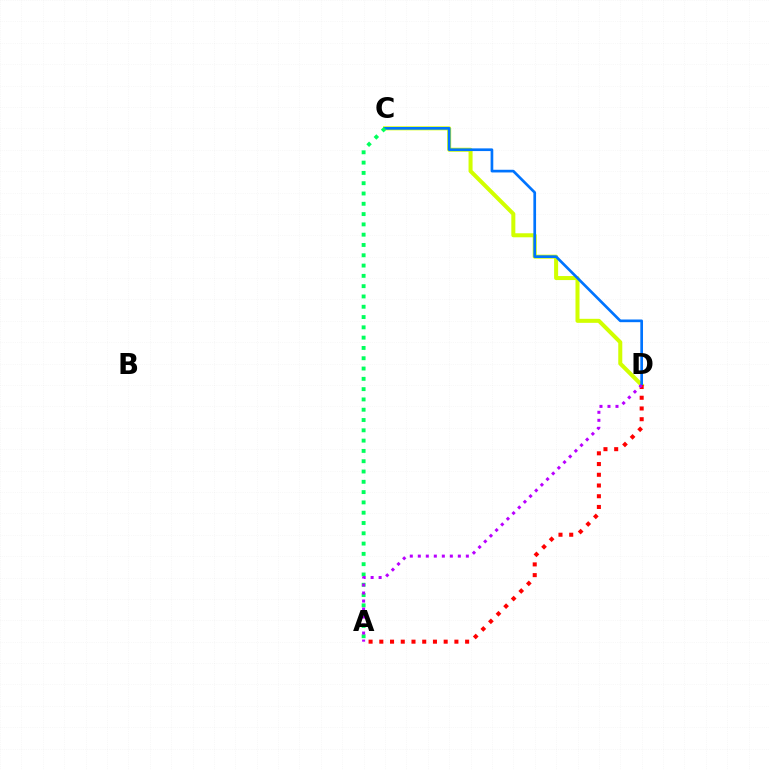{('C', 'D'): [{'color': '#d1ff00', 'line_style': 'solid', 'thickness': 2.9}, {'color': '#0074ff', 'line_style': 'solid', 'thickness': 1.93}], ('A', 'D'): [{'color': '#ff0000', 'line_style': 'dotted', 'thickness': 2.91}, {'color': '#b900ff', 'line_style': 'dotted', 'thickness': 2.18}], ('A', 'C'): [{'color': '#00ff5c', 'line_style': 'dotted', 'thickness': 2.8}]}